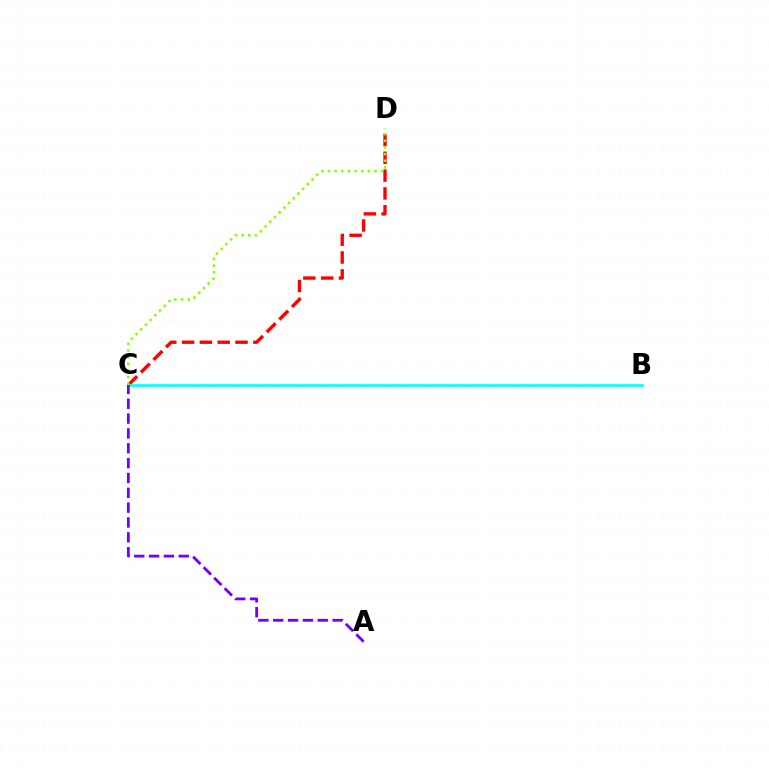{('C', 'D'): [{'color': '#ff0000', 'line_style': 'dashed', 'thickness': 2.42}, {'color': '#84ff00', 'line_style': 'dotted', 'thickness': 1.81}], ('B', 'C'): [{'color': '#00fff6', 'line_style': 'solid', 'thickness': 1.91}], ('A', 'C'): [{'color': '#7200ff', 'line_style': 'dashed', 'thickness': 2.02}]}